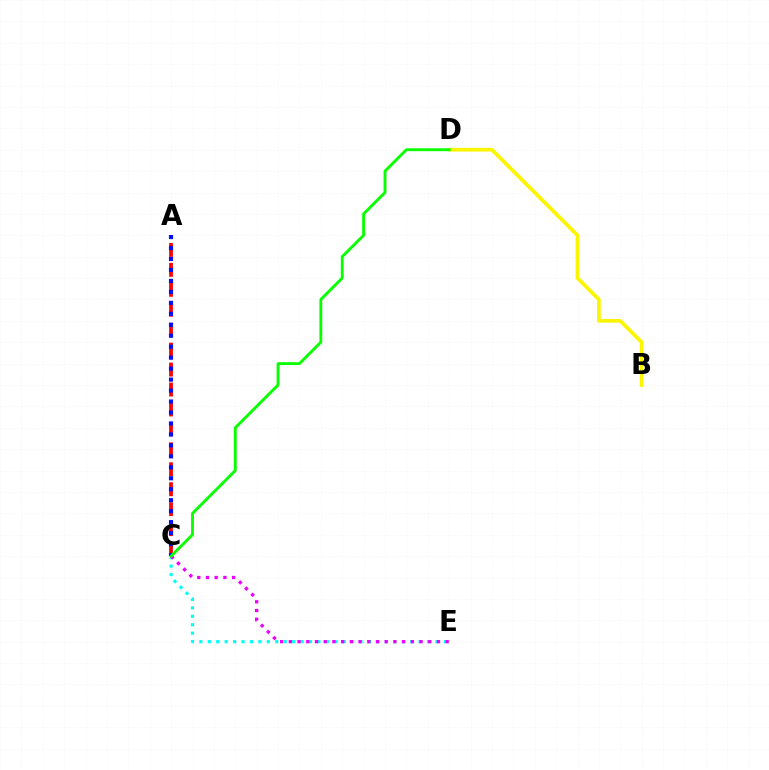{('C', 'E'): [{'color': '#00fff6', 'line_style': 'dotted', 'thickness': 2.29}, {'color': '#ee00ff', 'line_style': 'dotted', 'thickness': 2.37}], ('A', 'C'): [{'color': '#ff0000', 'line_style': 'dashed', 'thickness': 2.71}, {'color': '#0010ff', 'line_style': 'dotted', 'thickness': 2.98}], ('B', 'D'): [{'color': '#fcf500', 'line_style': 'solid', 'thickness': 2.67}], ('C', 'D'): [{'color': '#08ff00', 'line_style': 'solid', 'thickness': 2.07}]}